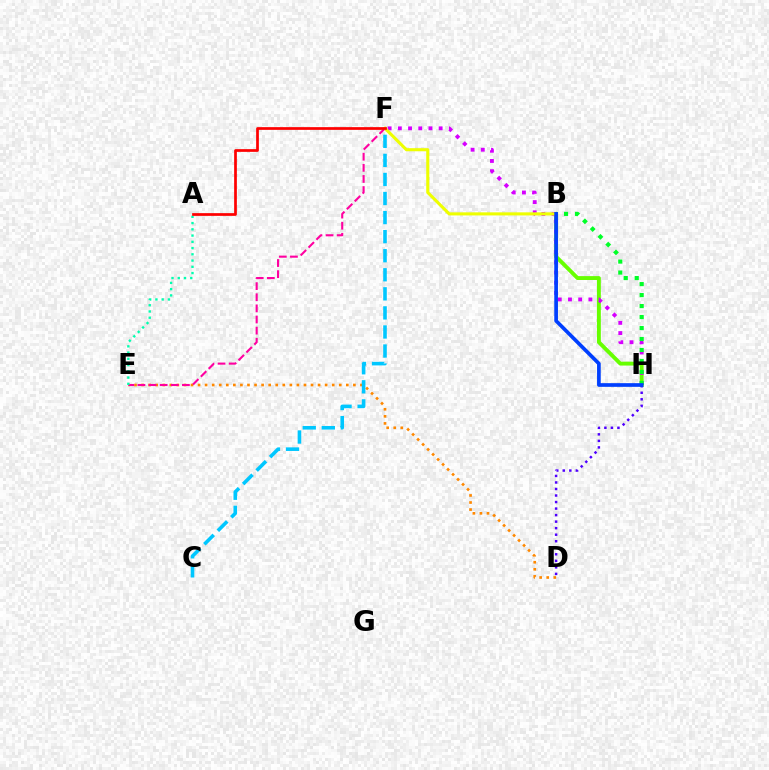{('D', 'E'): [{'color': '#ff8800', 'line_style': 'dotted', 'thickness': 1.92}], ('B', 'H'): [{'color': '#66ff00', 'line_style': 'solid', 'thickness': 2.8}, {'color': '#00ff27', 'line_style': 'dotted', 'thickness': 2.98}, {'color': '#003fff', 'line_style': 'solid', 'thickness': 2.65}], ('E', 'F'): [{'color': '#ff00a0', 'line_style': 'dashed', 'thickness': 1.51}], ('A', 'E'): [{'color': '#00ffaf', 'line_style': 'dotted', 'thickness': 1.7}], ('C', 'F'): [{'color': '#00c7ff', 'line_style': 'dashed', 'thickness': 2.59}], ('D', 'H'): [{'color': '#4f00ff', 'line_style': 'dotted', 'thickness': 1.77}], ('F', 'H'): [{'color': '#d600ff', 'line_style': 'dotted', 'thickness': 2.77}], ('B', 'F'): [{'color': '#eeff00', 'line_style': 'solid', 'thickness': 2.23}], ('A', 'F'): [{'color': '#ff0000', 'line_style': 'solid', 'thickness': 1.96}]}